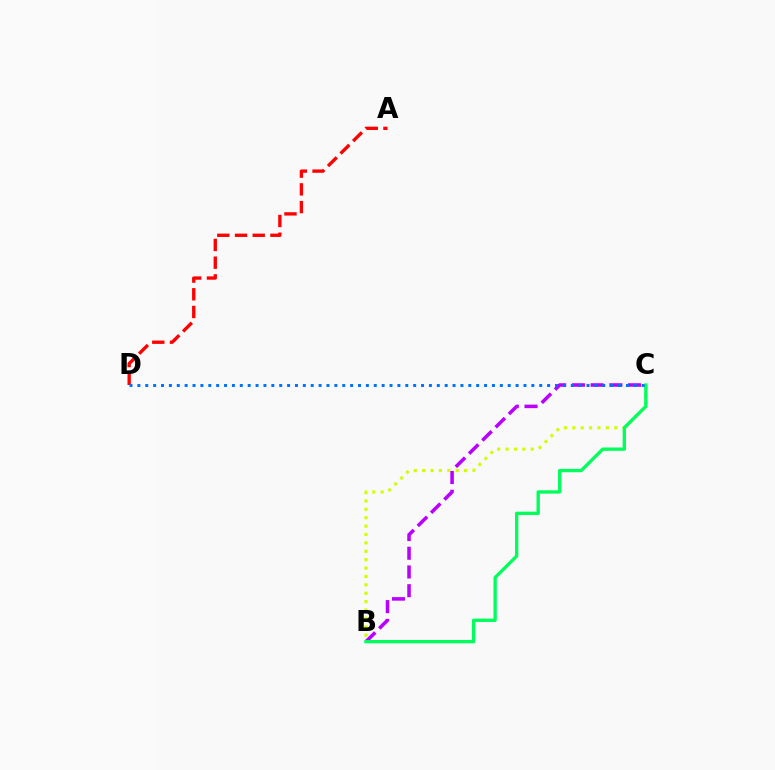{('A', 'D'): [{'color': '#ff0000', 'line_style': 'dashed', 'thickness': 2.41}], ('B', 'C'): [{'color': '#d1ff00', 'line_style': 'dotted', 'thickness': 2.28}, {'color': '#b900ff', 'line_style': 'dashed', 'thickness': 2.54}, {'color': '#00ff5c', 'line_style': 'solid', 'thickness': 2.4}], ('C', 'D'): [{'color': '#0074ff', 'line_style': 'dotted', 'thickness': 2.14}]}